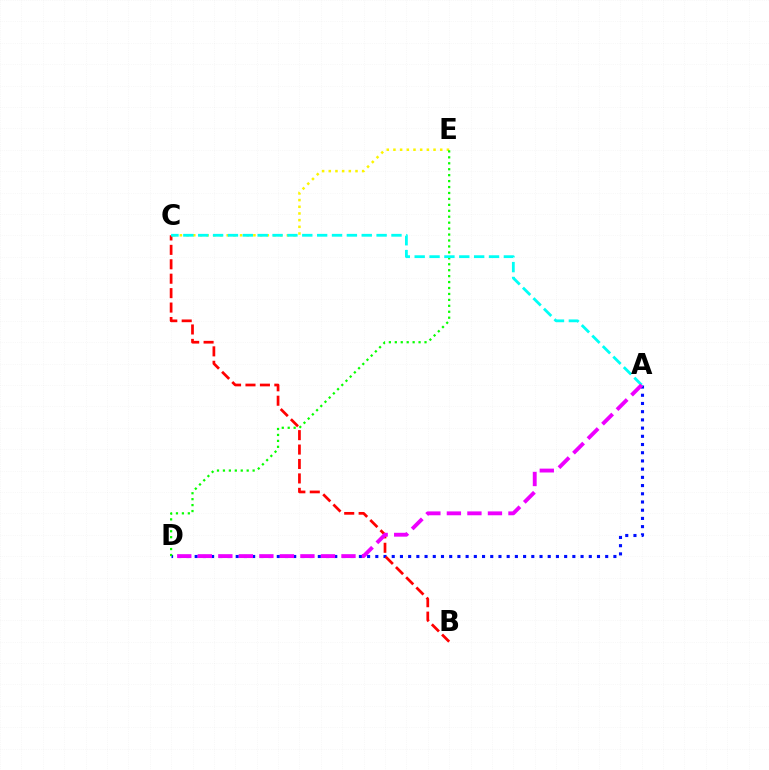{('A', 'D'): [{'color': '#0010ff', 'line_style': 'dotted', 'thickness': 2.23}, {'color': '#ee00ff', 'line_style': 'dashed', 'thickness': 2.79}], ('C', 'E'): [{'color': '#fcf500', 'line_style': 'dotted', 'thickness': 1.82}], ('B', 'C'): [{'color': '#ff0000', 'line_style': 'dashed', 'thickness': 1.96}], ('D', 'E'): [{'color': '#08ff00', 'line_style': 'dotted', 'thickness': 1.61}], ('A', 'C'): [{'color': '#00fff6', 'line_style': 'dashed', 'thickness': 2.02}]}